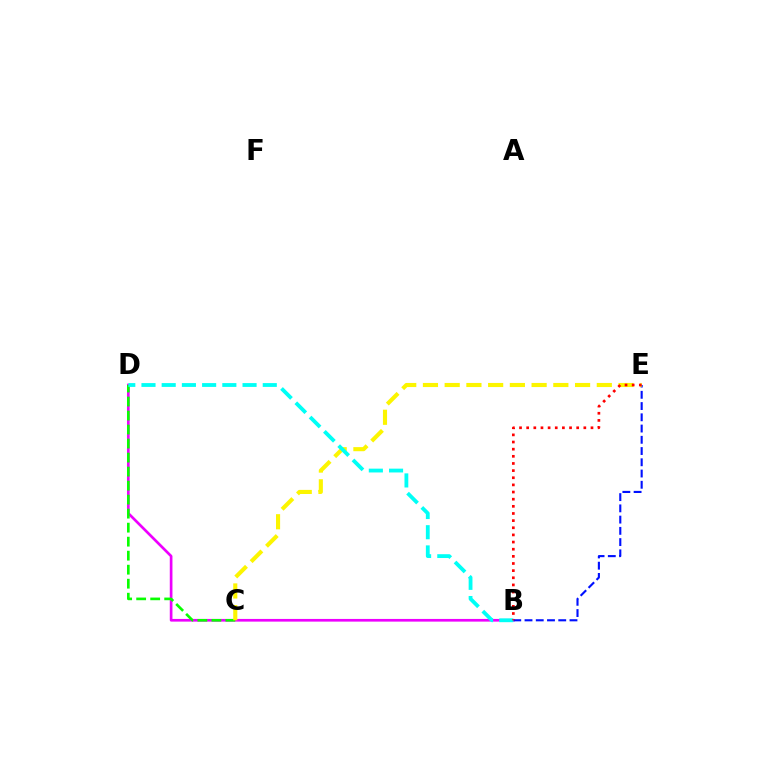{('B', 'D'): [{'color': '#ee00ff', 'line_style': 'solid', 'thickness': 1.93}, {'color': '#00fff6', 'line_style': 'dashed', 'thickness': 2.75}], ('C', 'D'): [{'color': '#08ff00', 'line_style': 'dashed', 'thickness': 1.9}], ('B', 'E'): [{'color': '#0010ff', 'line_style': 'dashed', 'thickness': 1.53}, {'color': '#ff0000', 'line_style': 'dotted', 'thickness': 1.94}], ('C', 'E'): [{'color': '#fcf500', 'line_style': 'dashed', 'thickness': 2.95}]}